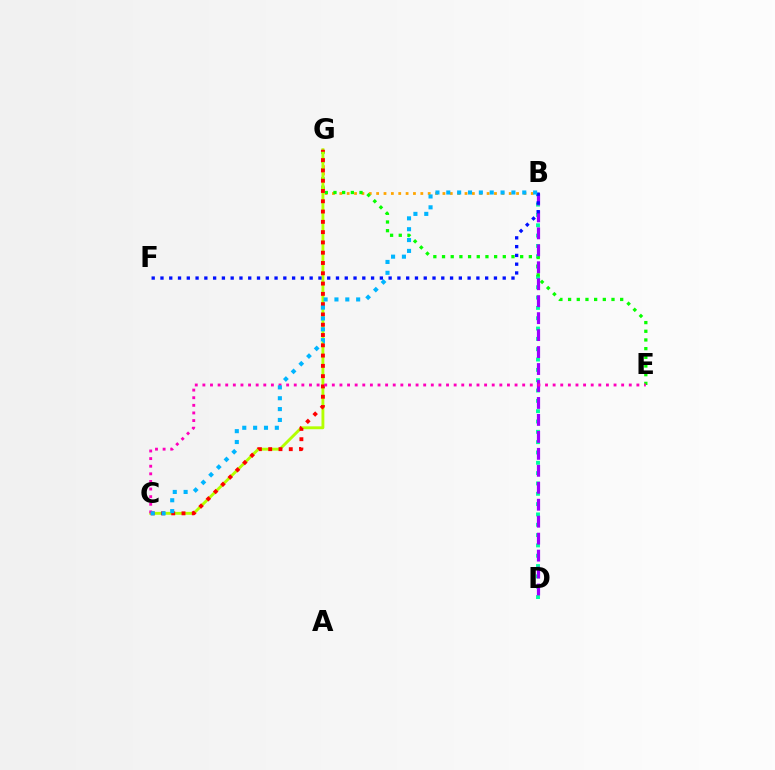{('B', 'D'): [{'color': '#00ff9d', 'line_style': 'dotted', 'thickness': 2.81}, {'color': '#9b00ff', 'line_style': 'dashed', 'thickness': 2.3}], ('B', 'G'): [{'color': '#ffa500', 'line_style': 'dotted', 'thickness': 2.0}], ('E', 'G'): [{'color': '#08ff00', 'line_style': 'dotted', 'thickness': 2.36}], ('C', 'G'): [{'color': '#b3ff00', 'line_style': 'solid', 'thickness': 2.07}, {'color': '#ff0000', 'line_style': 'dotted', 'thickness': 2.8}], ('B', 'F'): [{'color': '#0010ff', 'line_style': 'dotted', 'thickness': 2.38}], ('C', 'E'): [{'color': '#ff00bd', 'line_style': 'dotted', 'thickness': 2.07}], ('B', 'C'): [{'color': '#00b5ff', 'line_style': 'dotted', 'thickness': 2.95}]}